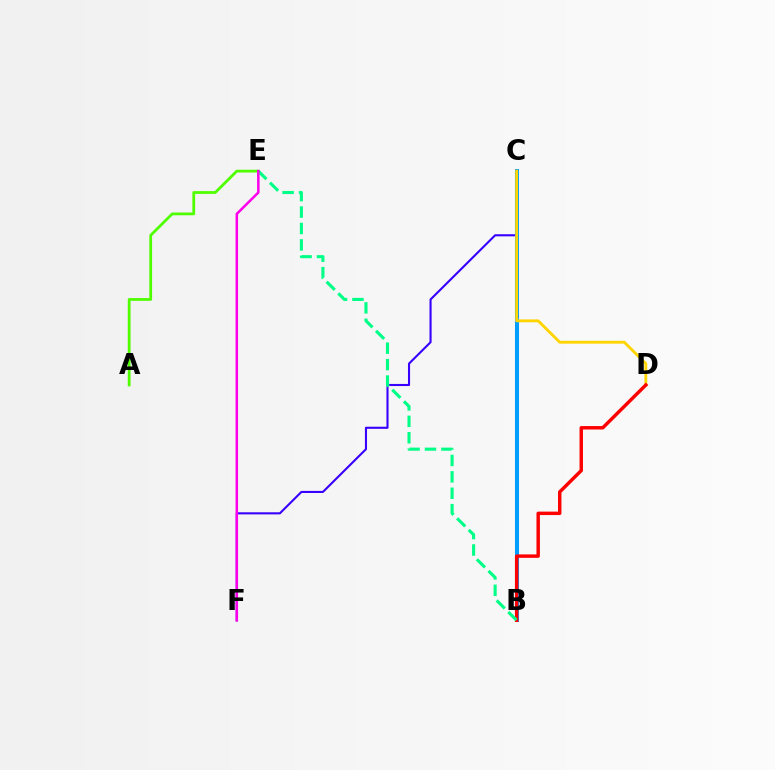{('C', 'F'): [{'color': '#3700ff', 'line_style': 'solid', 'thickness': 1.51}], ('B', 'C'): [{'color': '#009eff', 'line_style': 'solid', 'thickness': 2.91}], ('C', 'D'): [{'color': '#ffd500', 'line_style': 'solid', 'thickness': 2.05}], ('B', 'D'): [{'color': '#ff0000', 'line_style': 'solid', 'thickness': 2.48}], ('A', 'E'): [{'color': '#4fff00', 'line_style': 'solid', 'thickness': 2.0}], ('B', 'E'): [{'color': '#00ff86', 'line_style': 'dashed', 'thickness': 2.23}], ('E', 'F'): [{'color': '#ff00ed', 'line_style': 'solid', 'thickness': 1.82}]}